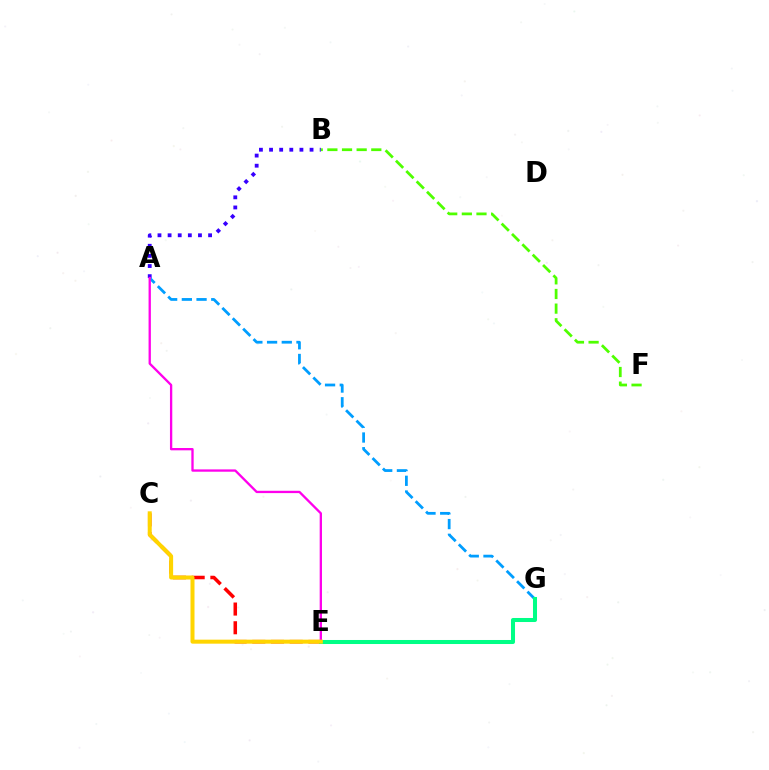{('C', 'E'): [{'color': '#ff0000', 'line_style': 'dashed', 'thickness': 2.54}, {'color': '#ffd500', 'line_style': 'solid', 'thickness': 2.89}], ('A', 'B'): [{'color': '#3700ff', 'line_style': 'dotted', 'thickness': 2.75}], ('B', 'F'): [{'color': '#4fff00', 'line_style': 'dashed', 'thickness': 1.99}], ('A', 'G'): [{'color': '#009eff', 'line_style': 'dashed', 'thickness': 2.0}], ('E', 'G'): [{'color': '#00ff86', 'line_style': 'solid', 'thickness': 2.9}], ('A', 'E'): [{'color': '#ff00ed', 'line_style': 'solid', 'thickness': 1.67}]}